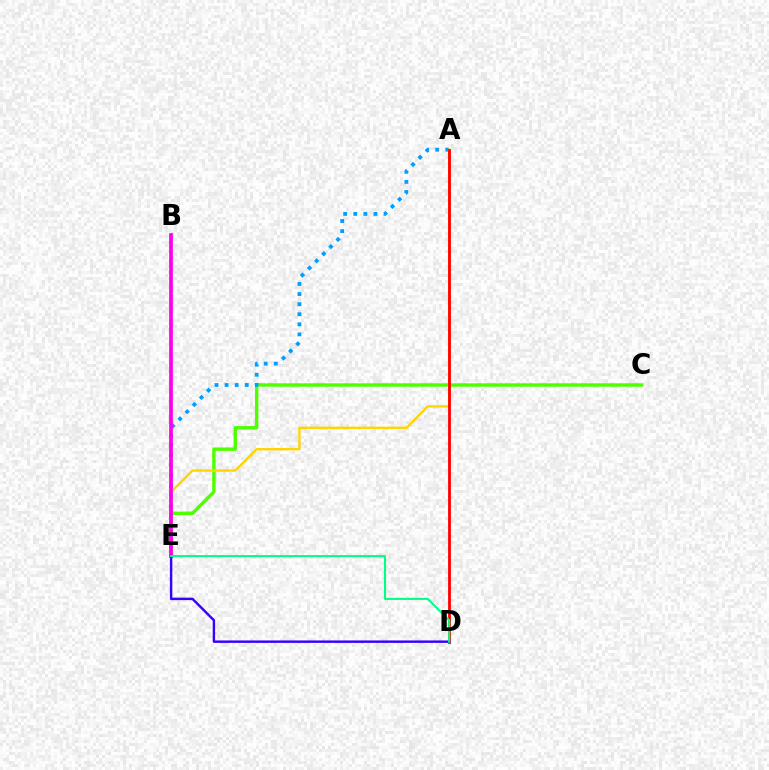{('C', 'E'): [{'color': '#4fff00', 'line_style': 'solid', 'thickness': 2.46}], ('A', 'E'): [{'color': '#009eff', 'line_style': 'dotted', 'thickness': 2.74}, {'color': '#ffd500', 'line_style': 'solid', 'thickness': 1.69}], ('A', 'D'): [{'color': '#ff0000', 'line_style': 'solid', 'thickness': 2.02}], ('B', 'E'): [{'color': '#ff00ed', 'line_style': 'solid', 'thickness': 2.68}], ('D', 'E'): [{'color': '#3700ff', 'line_style': 'solid', 'thickness': 1.75}, {'color': '#00ff86', 'line_style': 'solid', 'thickness': 1.5}]}